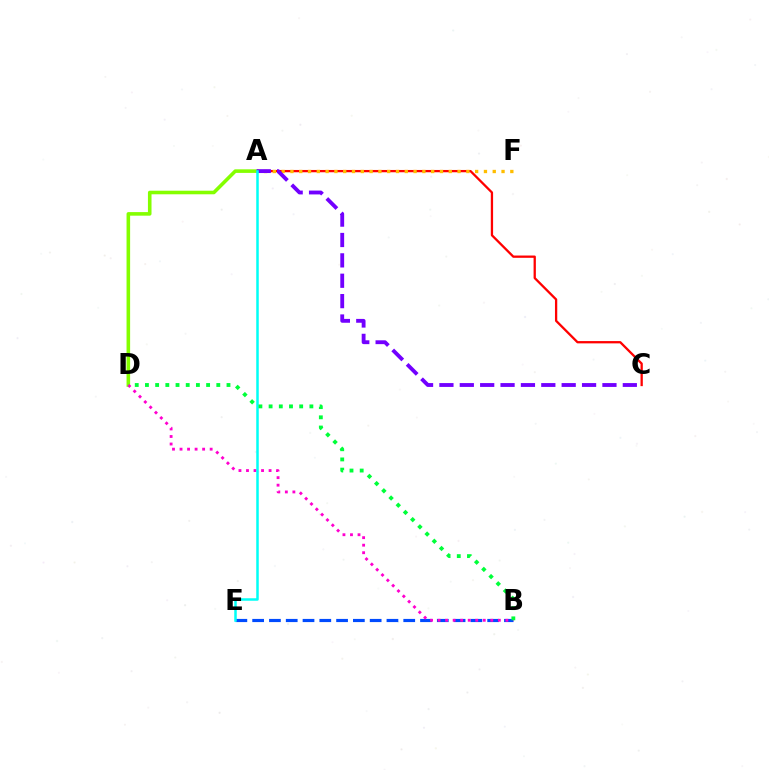{('B', 'E'): [{'color': '#004bff', 'line_style': 'dashed', 'thickness': 2.28}], ('A', 'C'): [{'color': '#ff0000', 'line_style': 'solid', 'thickness': 1.65}, {'color': '#7200ff', 'line_style': 'dashed', 'thickness': 2.77}], ('A', 'F'): [{'color': '#ffbd00', 'line_style': 'dotted', 'thickness': 2.39}], ('A', 'D'): [{'color': '#84ff00', 'line_style': 'solid', 'thickness': 2.58}], ('B', 'D'): [{'color': '#ff00cf', 'line_style': 'dotted', 'thickness': 2.05}, {'color': '#00ff39', 'line_style': 'dotted', 'thickness': 2.77}], ('A', 'E'): [{'color': '#00fff6', 'line_style': 'solid', 'thickness': 1.81}]}